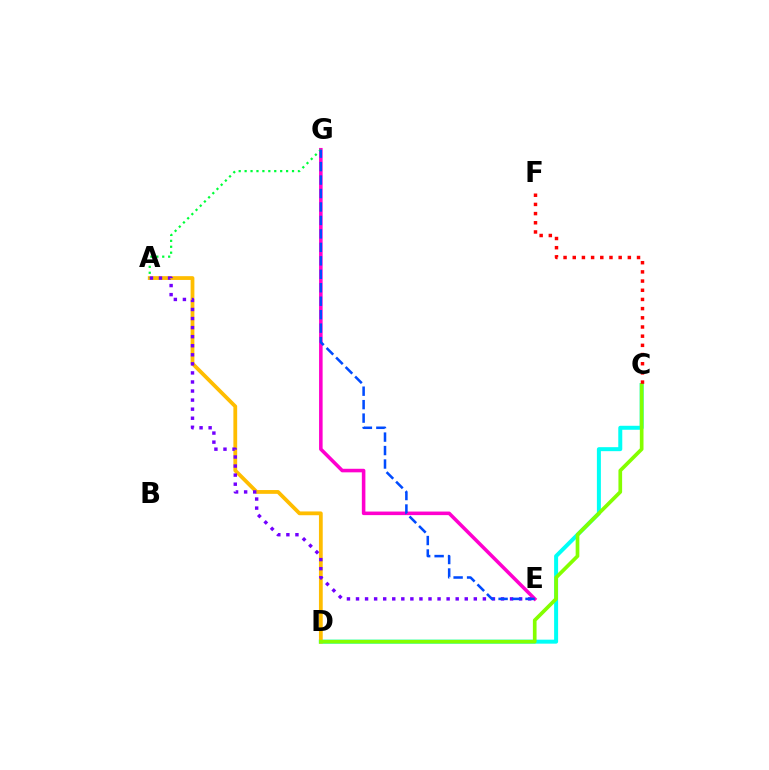{('C', 'D'): [{'color': '#00fff6', 'line_style': 'solid', 'thickness': 2.88}, {'color': '#84ff00', 'line_style': 'solid', 'thickness': 2.65}], ('A', 'D'): [{'color': '#ffbd00', 'line_style': 'solid', 'thickness': 2.72}], ('E', 'G'): [{'color': '#ff00cf', 'line_style': 'solid', 'thickness': 2.56}, {'color': '#004bff', 'line_style': 'dashed', 'thickness': 1.83}], ('A', 'G'): [{'color': '#00ff39', 'line_style': 'dotted', 'thickness': 1.61}], ('A', 'E'): [{'color': '#7200ff', 'line_style': 'dotted', 'thickness': 2.46}], ('C', 'F'): [{'color': '#ff0000', 'line_style': 'dotted', 'thickness': 2.49}]}